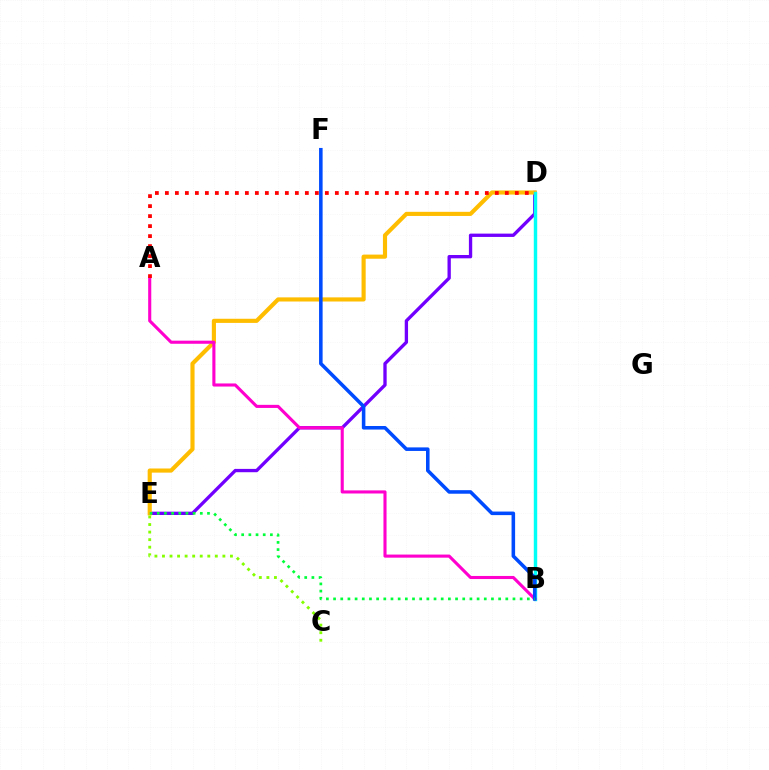{('D', 'E'): [{'color': '#7200ff', 'line_style': 'solid', 'thickness': 2.39}, {'color': '#ffbd00', 'line_style': 'solid', 'thickness': 2.98}], ('B', 'D'): [{'color': '#00fff6', 'line_style': 'solid', 'thickness': 2.47}], ('A', 'B'): [{'color': '#ff00cf', 'line_style': 'solid', 'thickness': 2.23}], ('C', 'E'): [{'color': '#84ff00', 'line_style': 'dotted', 'thickness': 2.05}], ('A', 'D'): [{'color': '#ff0000', 'line_style': 'dotted', 'thickness': 2.72}], ('B', 'F'): [{'color': '#004bff', 'line_style': 'solid', 'thickness': 2.56}], ('B', 'E'): [{'color': '#00ff39', 'line_style': 'dotted', 'thickness': 1.95}]}